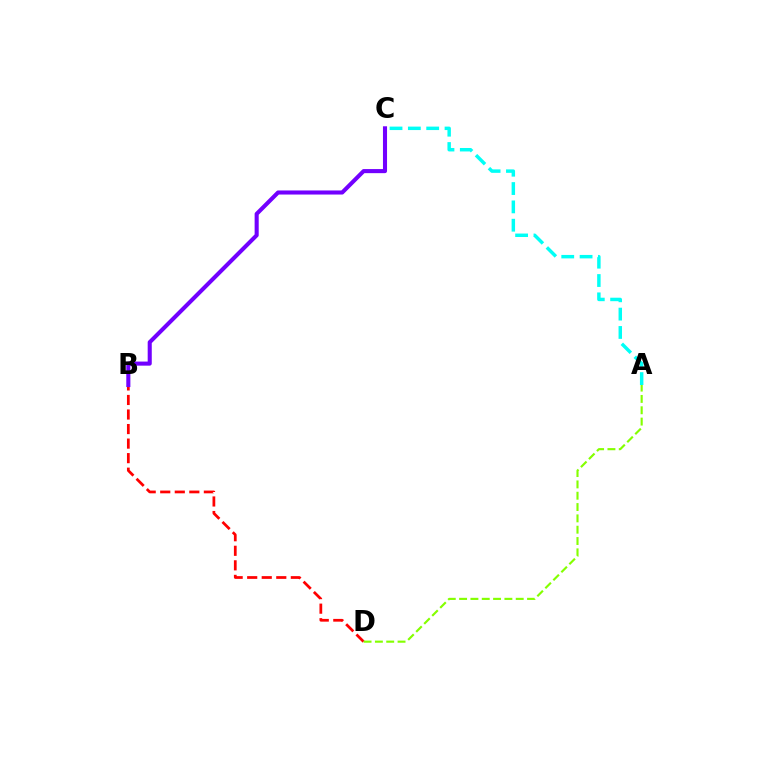{('B', 'D'): [{'color': '#ff0000', 'line_style': 'dashed', 'thickness': 1.98}], ('B', 'C'): [{'color': '#7200ff', 'line_style': 'solid', 'thickness': 2.94}], ('A', 'C'): [{'color': '#00fff6', 'line_style': 'dashed', 'thickness': 2.49}], ('A', 'D'): [{'color': '#84ff00', 'line_style': 'dashed', 'thickness': 1.54}]}